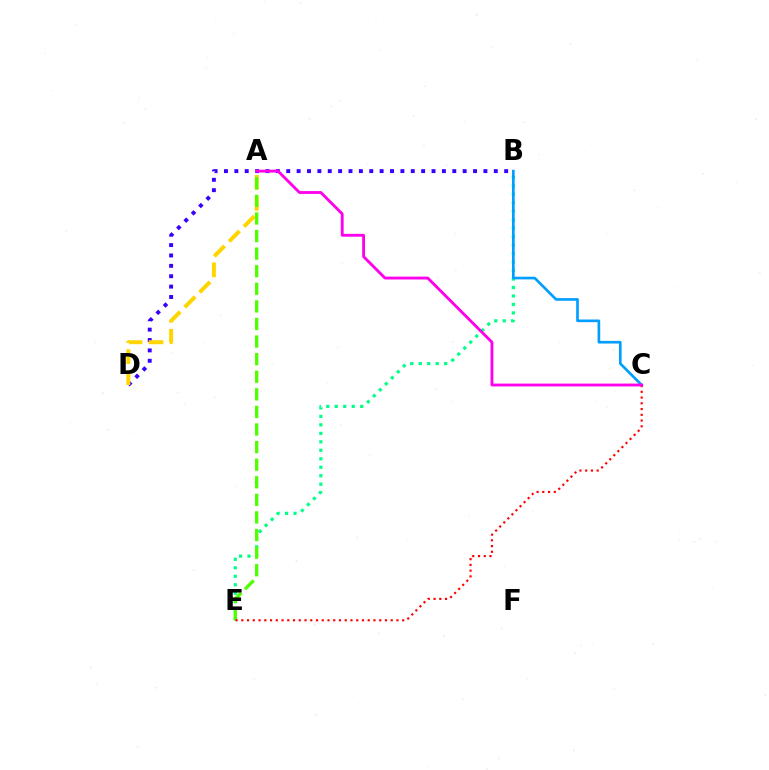{('B', 'D'): [{'color': '#3700ff', 'line_style': 'dotted', 'thickness': 2.82}], ('B', 'E'): [{'color': '#00ff86', 'line_style': 'dotted', 'thickness': 2.3}], ('B', 'C'): [{'color': '#009eff', 'line_style': 'solid', 'thickness': 1.91}], ('A', 'D'): [{'color': '#ffd500', 'line_style': 'dashed', 'thickness': 2.86}], ('A', 'E'): [{'color': '#4fff00', 'line_style': 'dashed', 'thickness': 2.39}], ('C', 'E'): [{'color': '#ff0000', 'line_style': 'dotted', 'thickness': 1.56}], ('A', 'C'): [{'color': '#ff00ed', 'line_style': 'solid', 'thickness': 2.05}]}